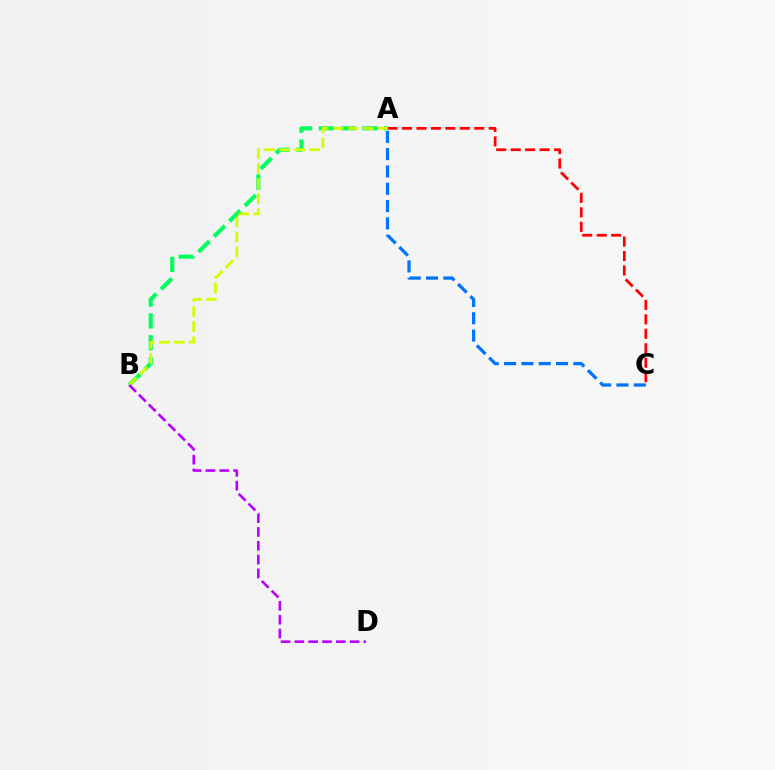{('A', 'C'): [{'color': '#ff0000', 'line_style': 'dashed', 'thickness': 1.96}, {'color': '#0074ff', 'line_style': 'dashed', 'thickness': 2.35}], ('A', 'B'): [{'color': '#00ff5c', 'line_style': 'dashed', 'thickness': 2.96}, {'color': '#d1ff00', 'line_style': 'dashed', 'thickness': 2.04}], ('B', 'D'): [{'color': '#b900ff', 'line_style': 'dashed', 'thickness': 1.88}]}